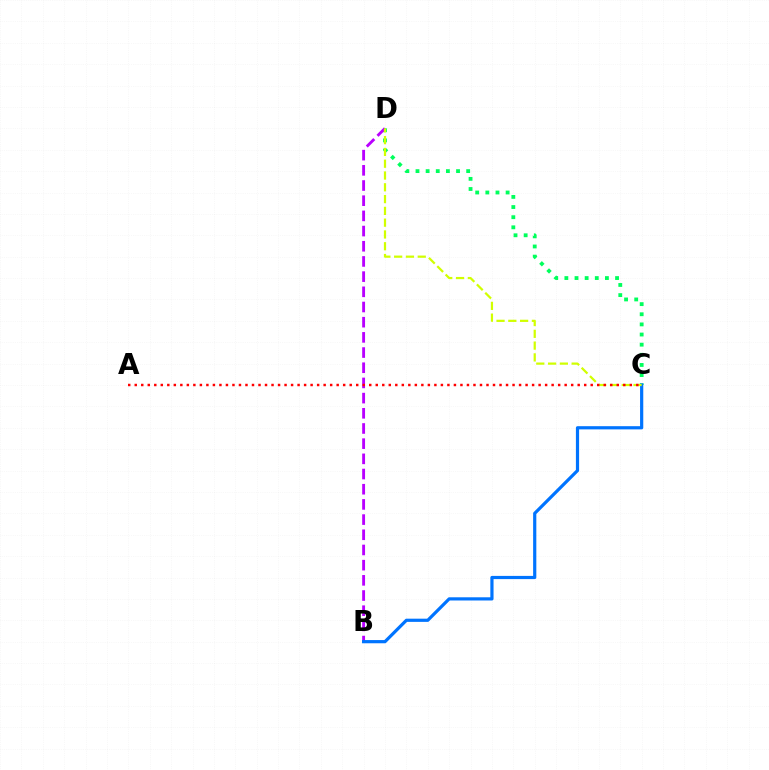{('C', 'D'): [{'color': '#00ff5c', 'line_style': 'dotted', 'thickness': 2.75}, {'color': '#d1ff00', 'line_style': 'dashed', 'thickness': 1.6}], ('B', 'D'): [{'color': '#b900ff', 'line_style': 'dashed', 'thickness': 2.06}], ('B', 'C'): [{'color': '#0074ff', 'line_style': 'solid', 'thickness': 2.3}], ('A', 'C'): [{'color': '#ff0000', 'line_style': 'dotted', 'thickness': 1.77}]}